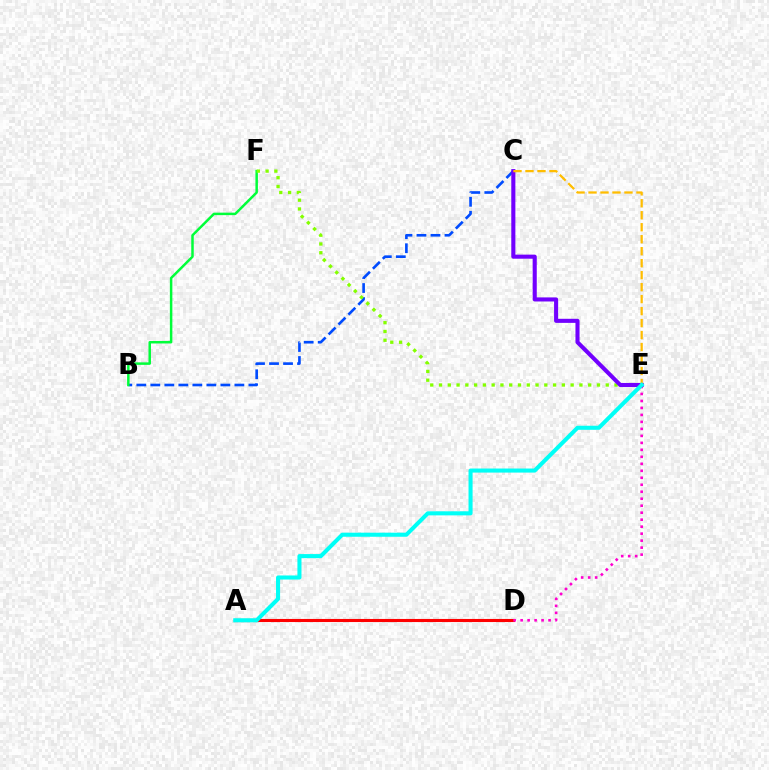{('B', 'C'): [{'color': '#004bff', 'line_style': 'dashed', 'thickness': 1.9}], ('B', 'F'): [{'color': '#00ff39', 'line_style': 'solid', 'thickness': 1.79}], ('A', 'D'): [{'color': '#ff0000', 'line_style': 'solid', 'thickness': 2.23}], ('D', 'E'): [{'color': '#ff00cf', 'line_style': 'dotted', 'thickness': 1.9}], ('E', 'F'): [{'color': '#84ff00', 'line_style': 'dotted', 'thickness': 2.38}], ('C', 'E'): [{'color': '#7200ff', 'line_style': 'solid', 'thickness': 2.94}, {'color': '#ffbd00', 'line_style': 'dashed', 'thickness': 1.63}], ('A', 'E'): [{'color': '#00fff6', 'line_style': 'solid', 'thickness': 2.92}]}